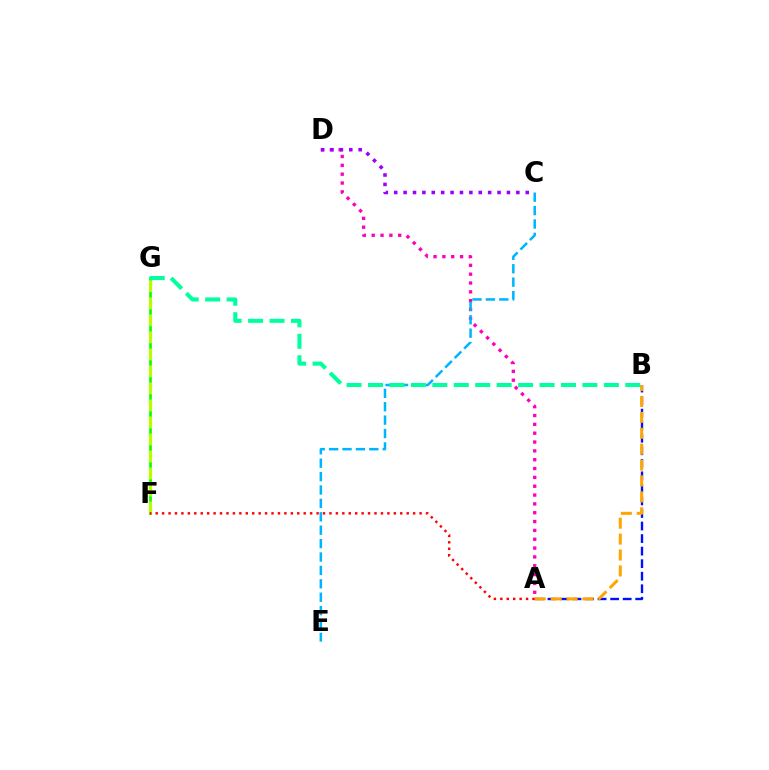{('A', 'B'): [{'color': '#0010ff', 'line_style': 'dashed', 'thickness': 1.7}, {'color': '#ffa500', 'line_style': 'dashed', 'thickness': 2.16}], ('A', 'D'): [{'color': '#ff00bd', 'line_style': 'dotted', 'thickness': 2.4}], ('F', 'G'): [{'color': '#08ff00', 'line_style': 'solid', 'thickness': 1.93}, {'color': '#b3ff00', 'line_style': 'dashed', 'thickness': 2.31}], ('C', 'E'): [{'color': '#00b5ff', 'line_style': 'dashed', 'thickness': 1.82}], ('B', 'G'): [{'color': '#00ff9d', 'line_style': 'dashed', 'thickness': 2.91}], ('A', 'F'): [{'color': '#ff0000', 'line_style': 'dotted', 'thickness': 1.75}], ('C', 'D'): [{'color': '#9b00ff', 'line_style': 'dotted', 'thickness': 2.55}]}